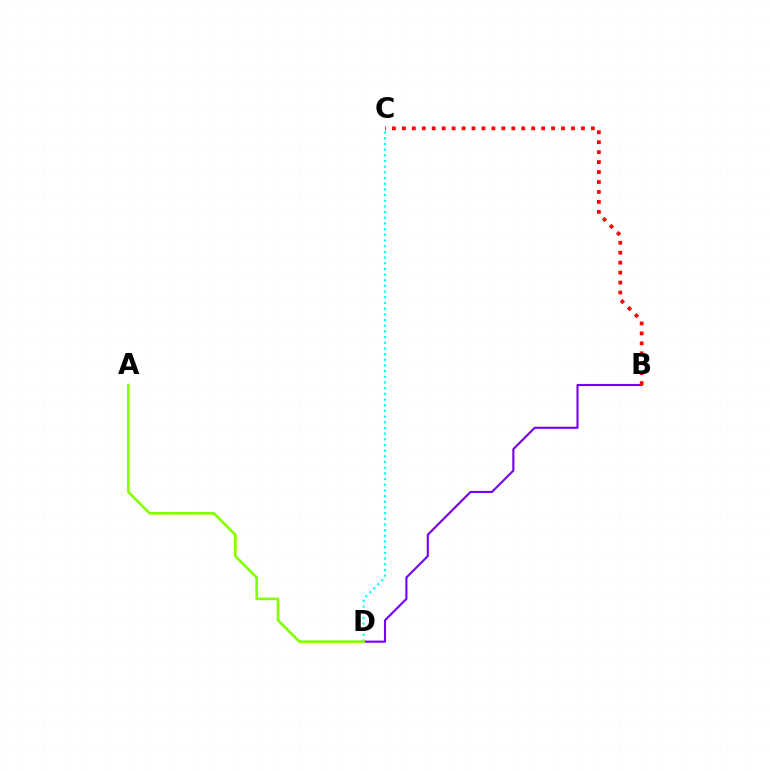{('C', 'D'): [{'color': '#00fff6', 'line_style': 'dotted', 'thickness': 1.54}], ('B', 'D'): [{'color': '#7200ff', 'line_style': 'solid', 'thickness': 1.52}], ('A', 'D'): [{'color': '#84ff00', 'line_style': 'solid', 'thickness': 1.91}], ('B', 'C'): [{'color': '#ff0000', 'line_style': 'dotted', 'thickness': 2.7}]}